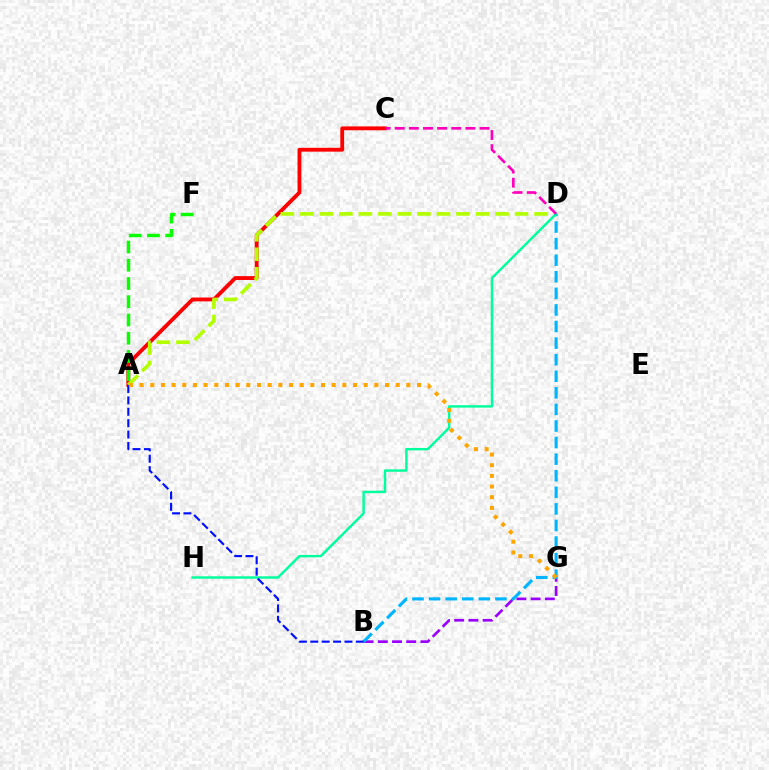{('A', 'C'): [{'color': '#ff0000', 'line_style': 'solid', 'thickness': 2.77}], ('B', 'G'): [{'color': '#9b00ff', 'line_style': 'dashed', 'thickness': 1.93}], ('A', 'D'): [{'color': '#b3ff00', 'line_style': 'dashed', 'thickness': 2.65}], ('B', 'D'): [{'color': '#00b5ff', 'line_style': 'dashed', 'thickness': 2.25}], ('D', 'H'): [{'color': '#00ff9d', 'line_style': 'solid', 'thickness': 1.75}], ('A', 'F'): [{'color': '#08ff00', 'line_style': 'dashed', 'thickness': 2.48}], ('C', 'D'): [{'color': '#ff00bd', 'line_style': 'dashed', 'thickness': 1.92}], ('A', 'B'): [{'color': '#0010ff', 'line_style': 'dashed', 'thickness': 1.55}], ('A', 'G'): [{'color': '#ffa500', 'line_style': 'dotted', 'thickness': 2.9}]}